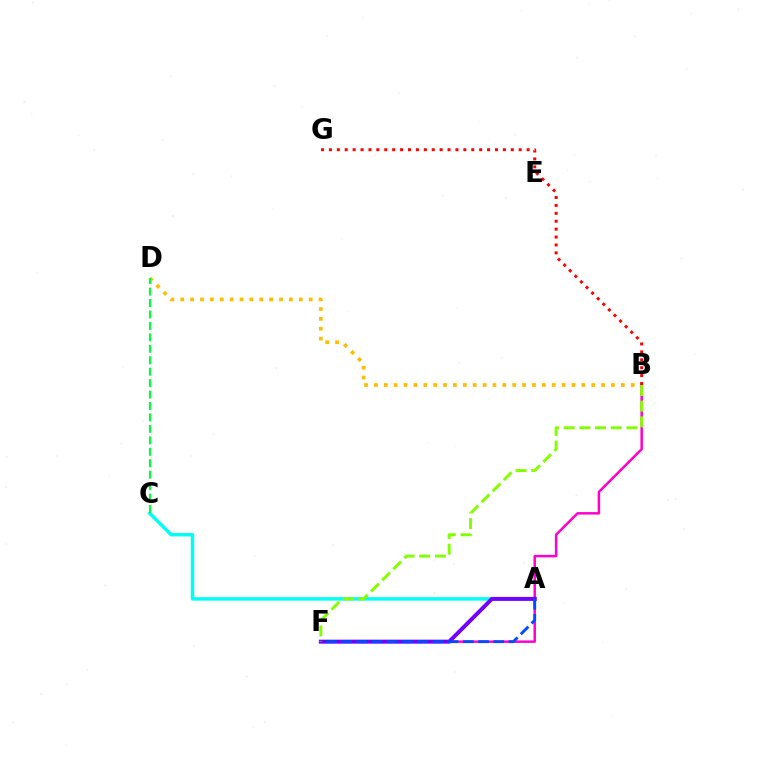{('A', 'C'): [{'color': '#00fff6', 'line_style': 'solid', 'thickness': 2.49}], ('B', 'D'): [{'color': '#ffbd00', 'line_style': 'dotted', 'thickness': 2.68}], ('B', 'F'): [{'color': '#ff00cf', 'line_style': 'solid', 'thickness': 1.79}, {'color': '#84ff00', 'line_style': 'dashed', 'thickness': 2.13}], ('A', 'F'): [{'color': '#7200ff', 'line_style': 'solid', 'thickness': 2.85}, {'color': '#004bff', 'line_style': 'dashed', 'thickness': 2.07}], ('C', 'D'): [{'color': '#00ff39', 'line_style': 'dashed', 'thickness': 1.55}], ('B', 'G'): [{'color': '#ff0000', 'line_style': 'dotted', 'thickness': 2.15}]}